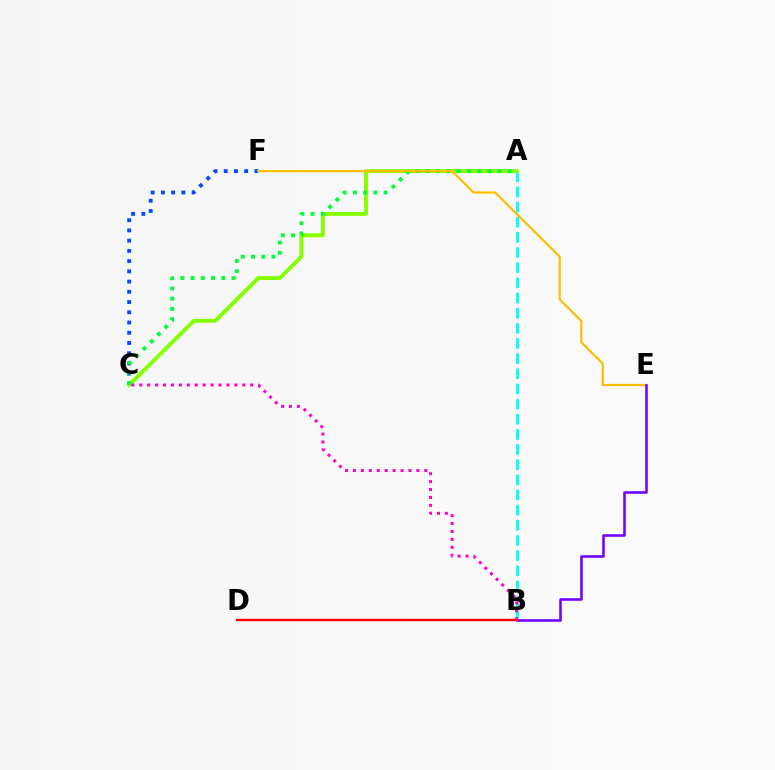{('C', 'F'): [{'color': '#004bff', 'line_style': 'dotted', 'thickness': 2.78}], ('A', 'B'): [{'color': '#00fff6', 'line_style': 'dashed', 'thickness': 2.06}], ('A', 'C'): [{'color': '#84ff00', 'line_style': 'solid', 'thickness': 2.79}, {'color': '#00ff39', 'line_style': 'dotted', 'thickness': 2.78}], ('E', 'F'): [{'color': '#ffbd00', 'line_style': 'solid', 'thickness': 1.59}], ('B', 'E'): [{'color': '#7200ff', 'line_style': 'solid', 'thickness': 1.85}], ('B', 'C'): [{'color': '#ff00cf', 'line_style': 'dotted', 'thickness': 2.15}], ('B', 'D'): [{'color': '#ff0000', 'line_style': 'solid', 'thickness': 1.71}]}